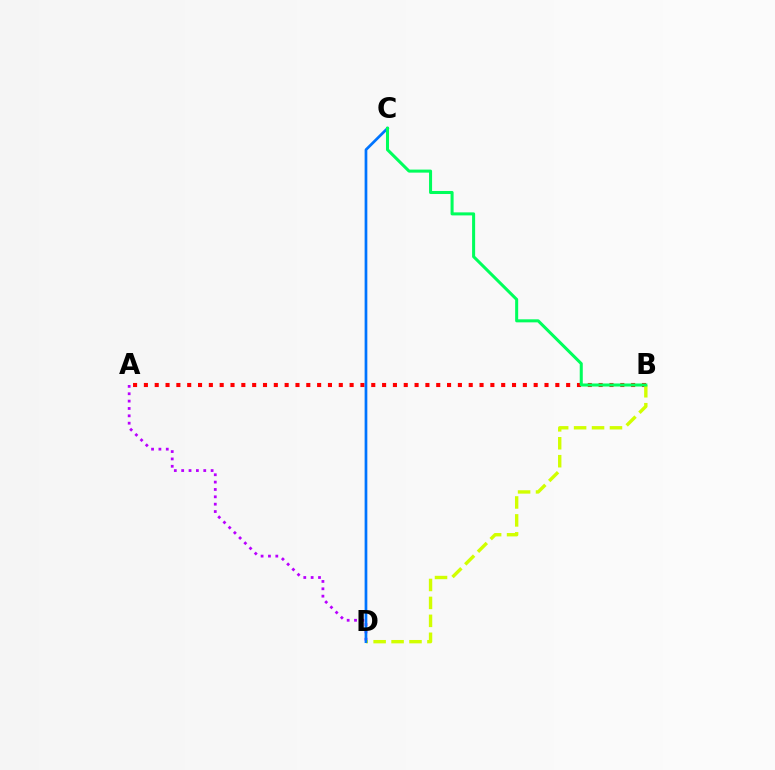{('A', 'B'): [{'color': '#ff0000', 'line_style': 'dotted', 'thickness': 2.94}], ('A', 'D'): [{'color': '#b900ff', 'line_style': 'dotted', 'thickness': 2.0}], ('B', 'D'): [{'color': '#d1ff00', 'line_style': 'dashed', 'thickness': 2.44}], ('C', 'D'): [{'color': '#0074ff', 'line_style': 'solid', 'thickness': 1.95}], ('B', 'C'): [{'color': '#00ff5c', 'line_style': 'solid', 'thickness': 2.19}]}